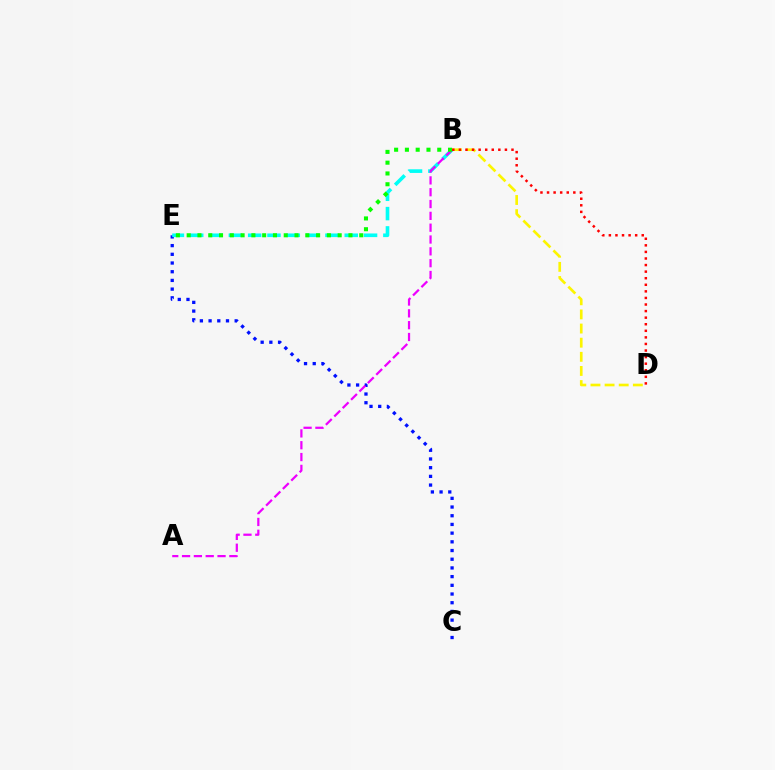{('C', 'E'): [{'color': '#0010ff', 'line_style': 'dotted', 'thickness': 2.36}], ('B', 'D'): [{'color': '#fcf500', 'line_style': 'dashed', 'thickness': 1.92}, {'color': '#ff0000', 'line_style': 'dotted', 'thickness': 1.79}], ('B', 'E'): [{'color': '#00fff6', 'line_style': 'dashed', 'thickness': 2.62}, {'color': '#08ff00', 'line_style': 'dotted', 'thickness': 2.93}], ('A', 'B'): [{'color': '#ee00ff', 'line_style': 'dashed', 'thickness': 1.61}]}